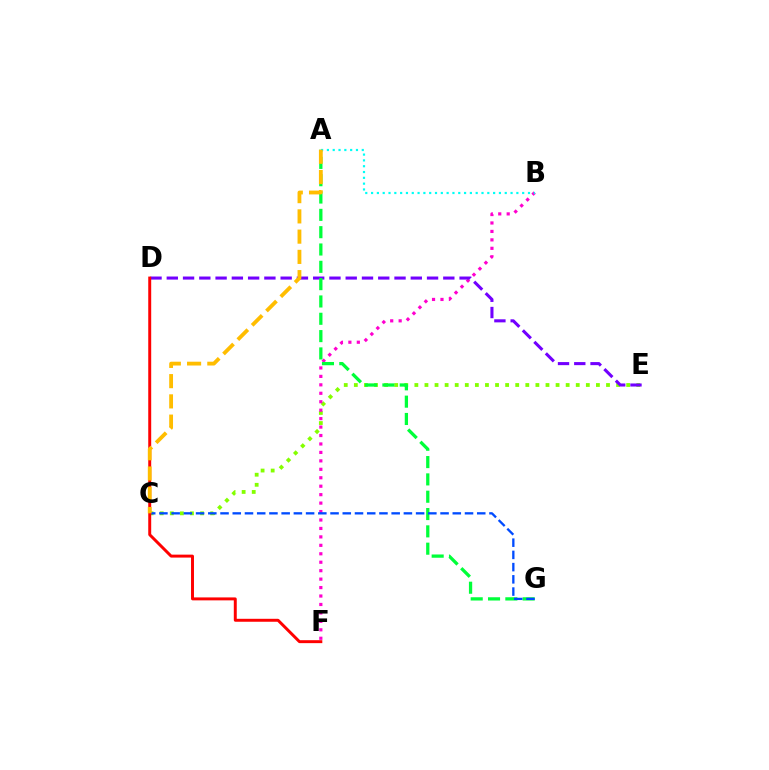{('C', 'E'): [{'color': '#84ff00', 'line_style': 'dotted', 'thickness': 2.74}], ('B', 'F'): [{'color': '#ff00cf', 'line_style': 'dotted', 'thickness': 2.3}], ('D', 'E'): [{'color': '#7200ff', 'line_style': 'dashed', 'thickness': 2.21}], ('A', 'G'): [{'color': '#00ff39', 'line_style': 'dashed', 'thickness': 2.35}], ('A', 'B'): [{'color': '#00fff6', 'line_style': 'dotted', 'thickness': 1.58}], ('C', 'G'): [{'color': '#004bff', 'line_style': 'dashed', 'thickness': 1.66}], ('D', 'F'): [{'color': '#ff0000', 'line_style': 'solid', 'thickness': 2.13}], ('A', 'C'): [{'color': '#ffbd00', 'line_style': 'dashed', 'thickness': 2.75}]}